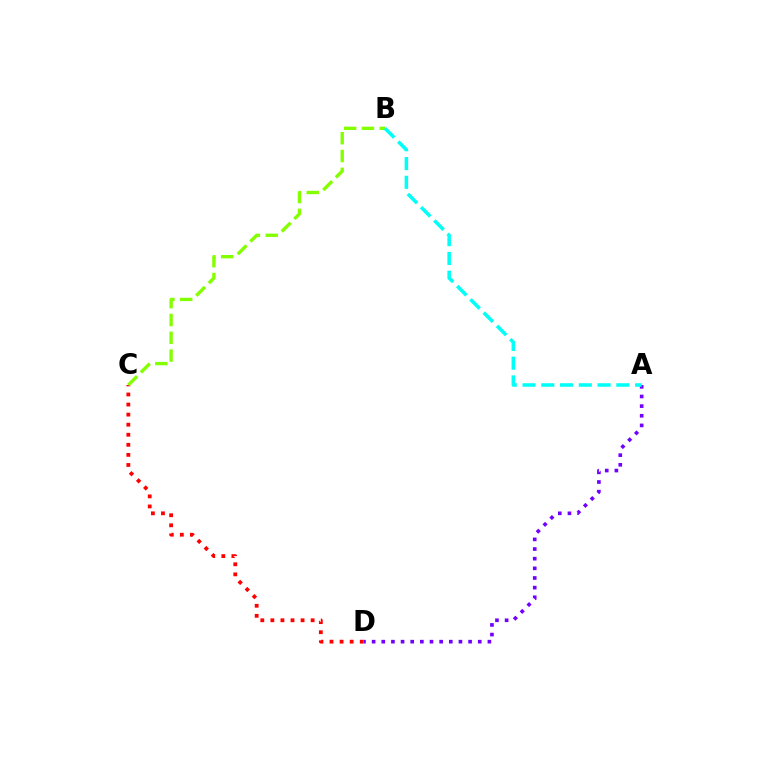{('A', 'D'): [{'color': '#7200ff', 'line_style': 'dotted', 'thickness': 2.62}], ('C', 'D'): [{'color': '#ff0000', 'line_style': 'dotted', 'thickness': 2.74}], ('B', 'C'): [{'color': '#84ff00', 'line_style': 'dashed', 'thickness': 2.42}], ('A', 'B'): [{'color': '#00fff6', 'line_style': 'dashed', 'thickness': 2.55}]}